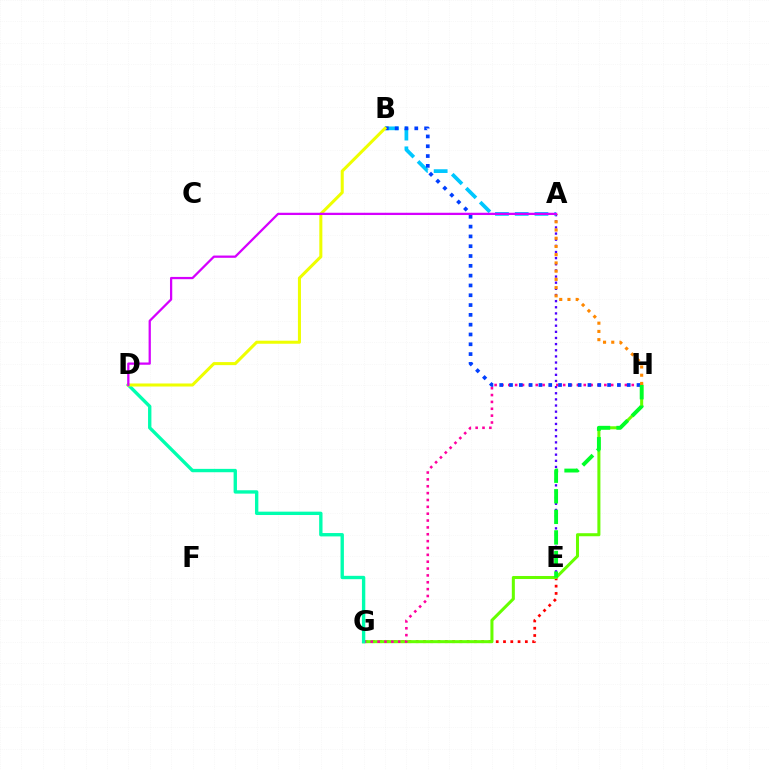{('A', 'E'): [{'color': '#4f00ff', 'line_style': 'dotted', 'thickness': 1.67}], ('E', 'G'): [{'color': '#ff0000', 'line_style': 'dotted', 'thickness': 1.98}], ('G', 'H'): [{'color': '#66ff00', 'line_style': 'solid', 'thickness': 2.19}, {'color': '#ff00a0', 'line_style': 'dotted', 'thickness': 1.86}], ('A', 'B'): [{'color': '#00c7ff', 'line_style': 'dashed', 'thickness': 2.68}], ('B', 'H'): [{'color': '#003fff', 'line_style': 'dotted', 'thickness': 2.66}], ('A', 'H'): [{'color': '#ff8800', 'line_style': 'dotted', 'thickness': 2.24}], ('E', 'H'): [{'color': '#00ff27', 'line_style': 'dashed', 'thickness': 2.8}], ('D', 'G'): [{'color': '#00ffaf', 'line_style': 'solid', 'thickness': 2.42}], ('B', 'D'): [{'color': '#eeff00', 'line_style': 'solid', 'thickness': 2.19}], ('A', 'D'): [{'color': '#d600ff', 'line_style': 'solid', 'thickness': 1.63}]}